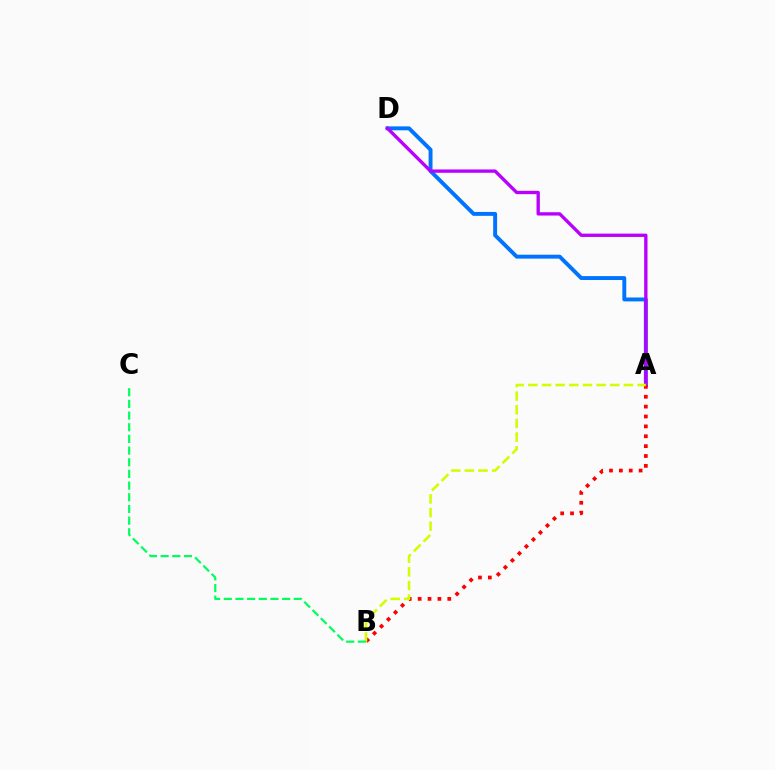{('A', 'D'): [{'color': '#0074ff', 'line_style': 'solid', 'thickness': 2.82}, {'color': '#b900ff', 'line_style': 'solid', 'thickness': 2.4}], ('A', 'B'): [{'color': '#ff0000', 'line_style': 'dotted', 'thickness': 2.68}, {'color': '#d1ff00', 'line_style': 'dashed', 'thickness': 1.85}], ('B', 'C'): [{'color': '#00ff5c', 'line_style': 'dashed', 'thickness': 1.59}]}